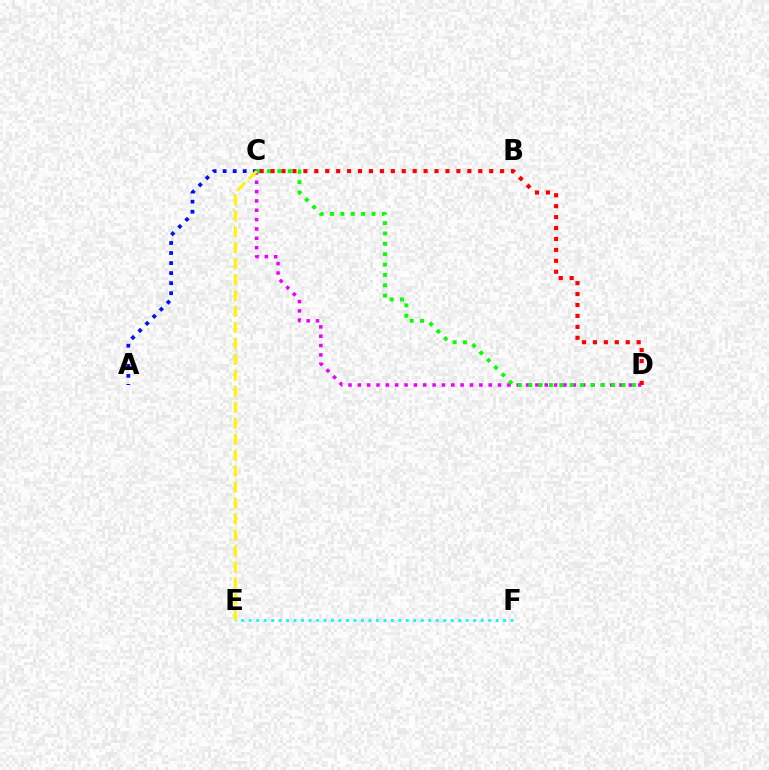{('A', 'C'): [{'color': '#0010ff', 'line_style': 'dotted', 'thickness': 2.73}], ('E', 'F'): [{'color': '#00fff6', 'line_style': 'dotted', 'thickness': 2.03}], ('C', 'D'): [{'color': '#ee00ff', 'line_style': 'dotted', 'thickness': 2.54}, {'color': '#08ff00', 'line_style': 'dotted', 'thickness': 2.82}, {'color': '#ff0000', 'line_style': 'dotted', 'thickness': 2.97}], ('C', 'E'): [{'color': '#fcf500', 'line_style': 'dashed', 'thickness': 2.17}]}